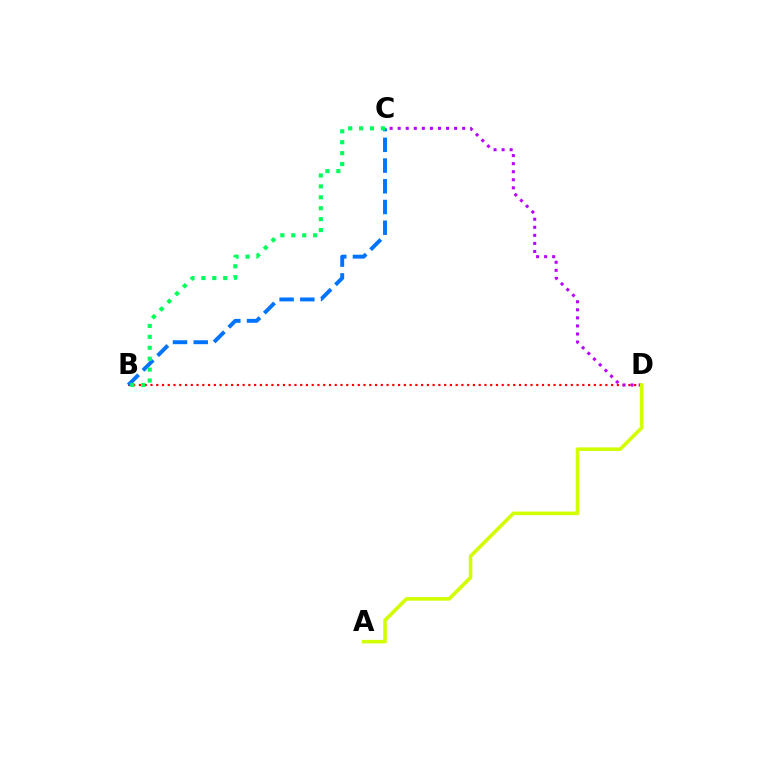{('B', 'D'): [{'color': '#ff0000', 'line_style': 'dotted', 'thickness': 1.56}], ('B', 'C'): [{'color': '#0074ff', 'line_style': 'dashed', 'thickness': 2.81}, {'color': '#00ff5c', 'line_style': 'dotted', 'thickness': 2.97}], ('C', 'D'): [{'color': '#b900ff', 'line_style': 'dotted', 'thickness': 2.19}], ('A', 'D'): [{'color': '#d1ff00', 'line_style': 'solid', 'thickness': 2.57}]}